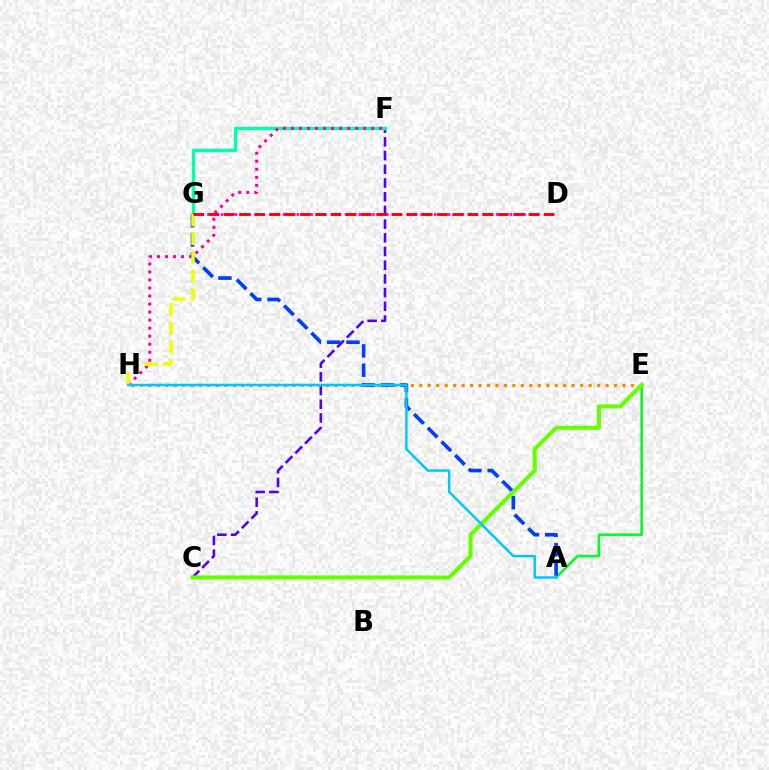{('C', 'F'): [{'color': '#4f00ff', 'line_style': 'dashed', 'thickness': 1.86}], ('E', 'H'): [{'color': '#ff8800', 'line_style': 'dotted', 'thickness': 2.3}], ('F', 'G'): [{'color': '#00ffaf', 'line_style': 'solid', 'thickness': 2.42}], ('A', 'E'): [{'color': '#00ff27', 'line_style': 'solid', 'thickness': 1.9}], ('D', 'G'): [{'color': '#d600ff', 'line_style': 'dotted', 'thickness': 1.87}, {'color': '#ff0000', 'line_style': 'dashed', 'thickness': 2.07}], ('F', 'H'): [{'color': '#ff00a0', 'line_style': 'dotted', 'thickness': 2.18}], ('A', 'G'): [{'color': '#003fff', 'line_style': 'dashed', 'thickness': 2.63}], ('C', 'E'): [{'color': '#66ff00', 'line_style': 'solid', 'thickness': 2.94}], ('G', 'H'): [{'color': '#eeff00', 'line_style': 'dashed', 'thickness': 2.53}], ('A', 'H'): [{'color': '#00c7ff', 'line_style': 'solid', 'thickness': 1.78}]}